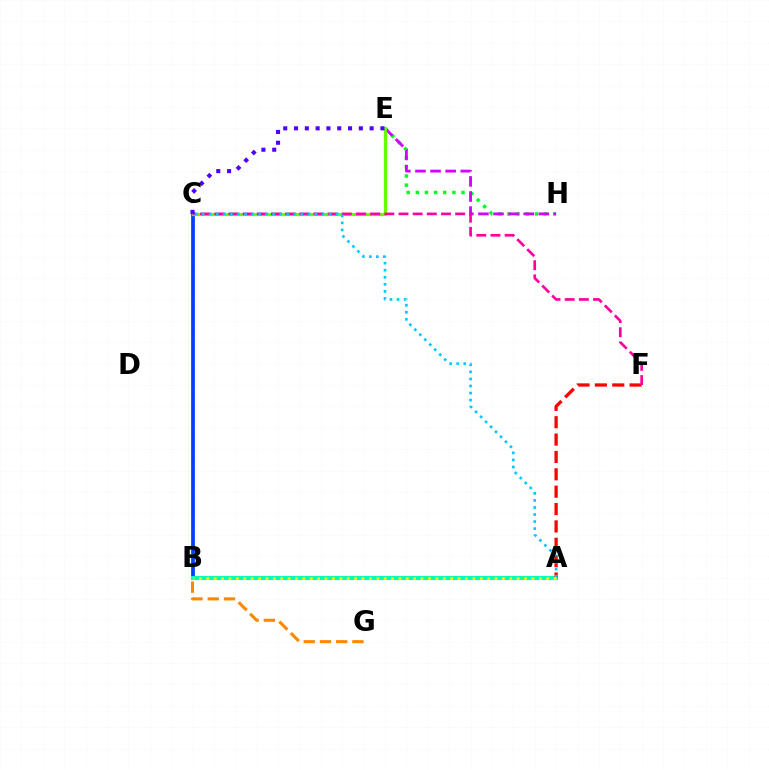{('B', 'C'): [{'color': '#003fff', 'line_style': 'solid', 'thickness': 2.7}], ('B', 'G'): [{'color': '#ff8800', 'line_style': 'dashed', 'thickness': 2.21}], ('E', 'H'): [{'color': '#00ff27', 'line_style': 'dotted', 'thickness': 2.48}, {'color': '#d600ff', 'line_style': 'dashed', 'thickness': 2.05}], ('A', 'B'): [{'color': '#00ffaf', 'line_style': 'solid', 'thickness': 2.98}, {'color': '#eeff00', 'line_style': 'dotted', 'thickness': 2.01}], ('A', 'F'): [{'color': '#ff0000', 'line_style': 'dashed', 'thickness': 2.36}], ('C', 'E'): [{'color': '#66ff00', 'line_style': 'solid', 'thickness': 2.33}, {'color': '#4f00ff', 'line_style': 'dotted', 'thickness': 2.93}], ('C', 'F'): [{'color': '#ff00a0', 'line_style': 'dashed', 'thickness': 1.92}], ('A', 'C'): [{'color': '#00c7ff', 'line_style': 'dotted', 'thickness': 1.92}]}